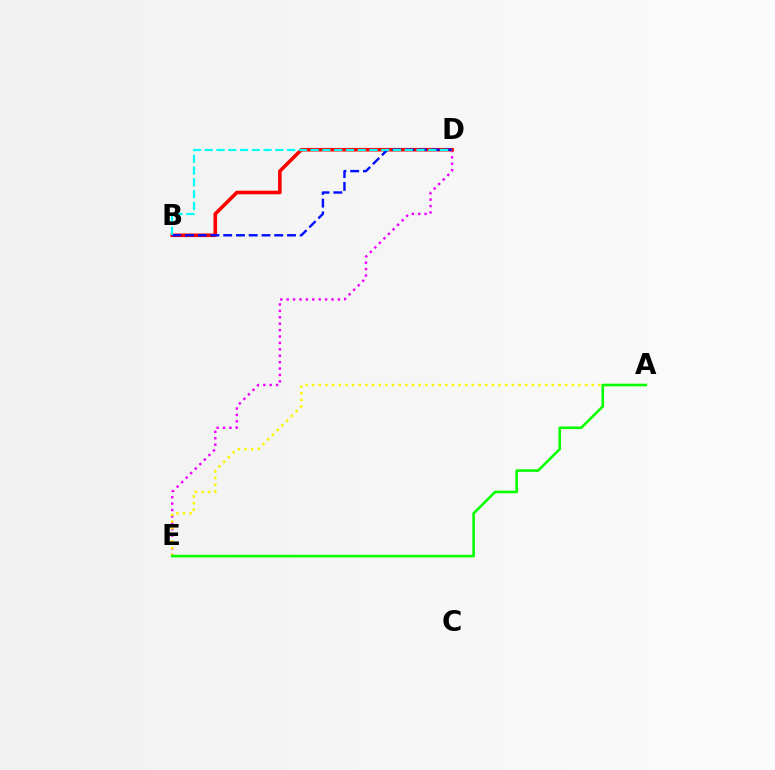{('D', 'E'): [{'color': '#ee00ff', 'line_style': 'dotted', 'thickness': 1.74}], ('B', 'D'): [{'color': '#ff0000', 'line_style': 'solid', 'thickness': 2.58}, {'color': '#0010ff', 'line_style': 'dashed', 'thickness': 1.73}, {'color': '#00fff6', 'line_style': 'dashed', 'thickness': 1.6}], ('A', 'E'): [{'color': '#fcf500', 'line_style': 'dotted', 'thickness': 1.81}, {'color': '#08ff00', 'line_style': 'solid', 'thickness': 1.87}]}